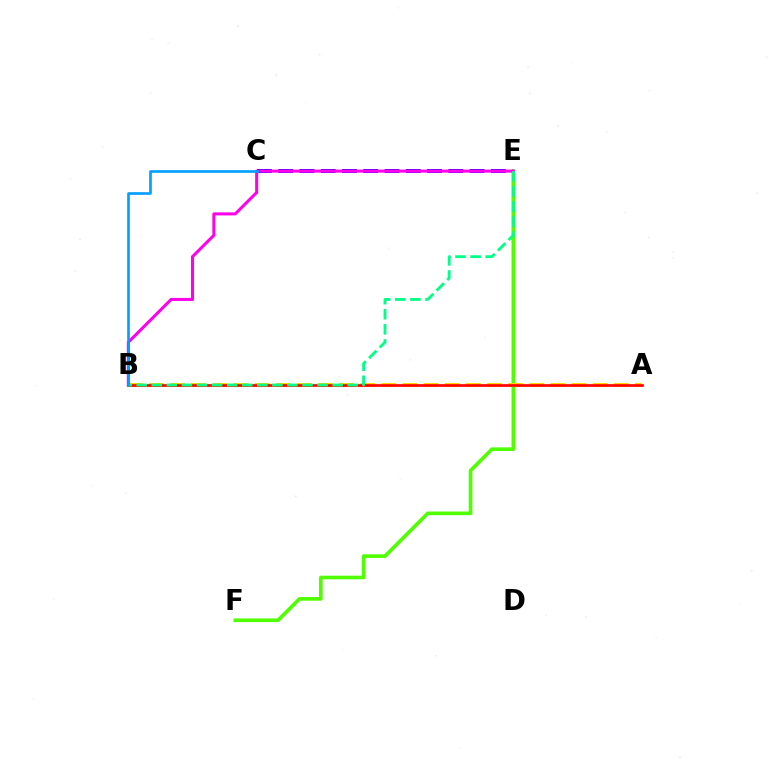{('C', 'E'): [{'color': '#3700ff', 'line_style': 'dashed', 'thickness': 2.89}], ('E', 'F'): [{'color': '#4fff00', 'line_style': 'solid', 'thickness': 2.62}], ('A', 'B'): [{'color': '#ffd500', 'line_style': 'dashed', 'thickness': 2.87}, {'color': '#ff0000', 'line_style': 'solid', 'thickness': 1.93}], ('B', 'E'): [{'color': '#ff00ed', 'line_style': 'solid', 'thickness': 2.19}, {'color': '#00ff86', 'line_style': 'dashed', 'thickness': 2.05}], ('B', 'C'): [{'color': '#009eff', 'line_style': 'solid', 'thickness': 1.9}]}